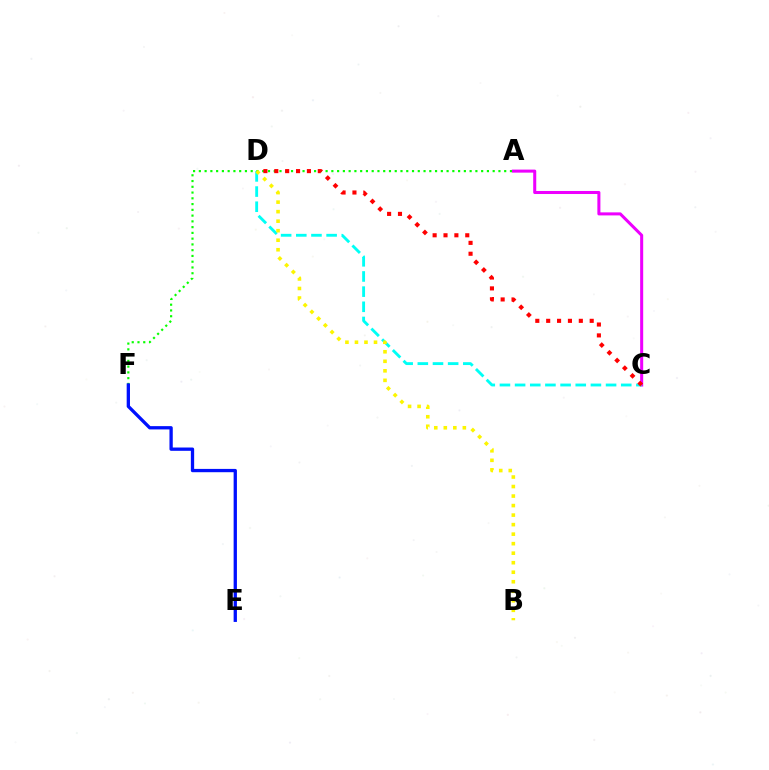{('A', 'C'): [{'color': '#ee00ff', 'line_style': 'solid', 'thickness': 2.19}], ('C', 'D'): [{'color': '#00fff6', 'line_style': 'dashed', 'thickness': 2.06}, {'color': '#ff0000', 'line_style': 'dotted', 'thickness': 2.96}], ('A', 'F'): [{'color': '#08ff00', 'line_style': 'dotted', 'thickness': 1.57}], ('B', 'D'): [{'color': '#fcf500', 'line_style': 'dotted', 'thickness': 2.59}], ('E', 'F'): [{'color': '#0010ff', 'line_style': 'solid', 'thickness': 2.38}]}